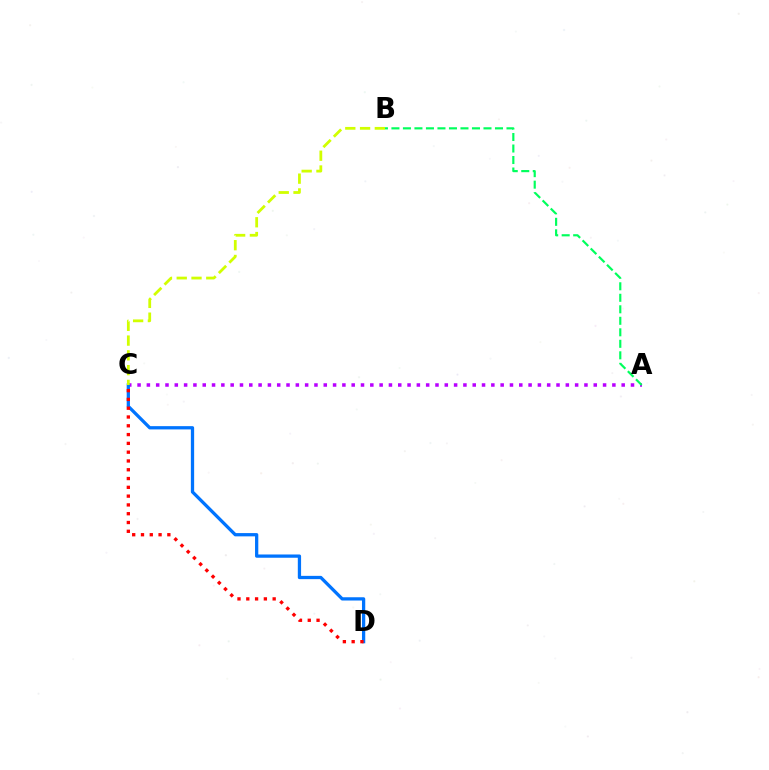{('A', 'C'): [{'color': '#b900ff', 'line_style': 'dotted', 'thickness': 2.53}], ('C', 'D'): [{'color': '#0074ff', 'line_style': 'solid', 'thickness': 2.36}, {'color': '#ff0000', 'line_style': 'dotted', 'thickness': 2.39}], ('B', 'C'): [{'color': '#d1ff00', 'line_style': 'dashed', 'thickness': 2.01}], ('A', 'B'): [{'color': '#00ff5c', 'line_style': 'dashed', 'thickness': 1.56}]}